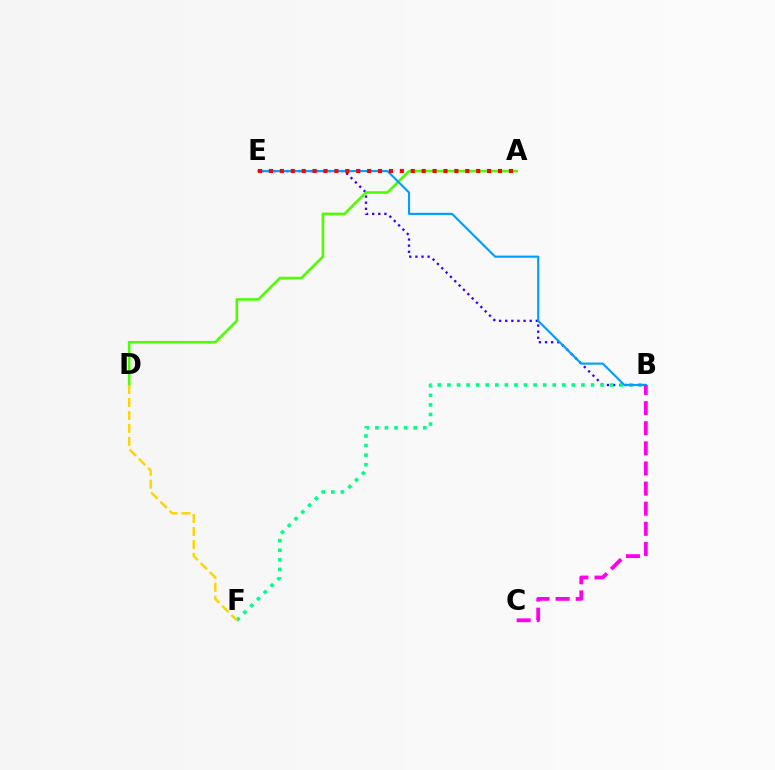{('B', 'E'): [{'color': '#3700ff', 'line_style': 'dotted', 'thickness': 1.66}, {'color': '#009eff', 'line_style': 'solid', 'thickness': 1.53}], ('A', 'D'): [{'color': '#4fff00', 'line_style': 'solid', 'thickness': 1.88}], ('B', 'F'): [{'color': '#00ff86', 'line_style': 'dotted', 'thickness': 2.6}], ('D', 'F'): [{'color': '#ffd500', 'line_style': 'dashed', 'thickness': 1.76}], ('B', 'C'): [{'color': '#ff00ed', 'line_style': 'dashed', 'thickness': 2.73}], ('A', 'E'): [{'color': '#ff0000', 'line_style': 'dotted', 'thickness': 2.96}]}